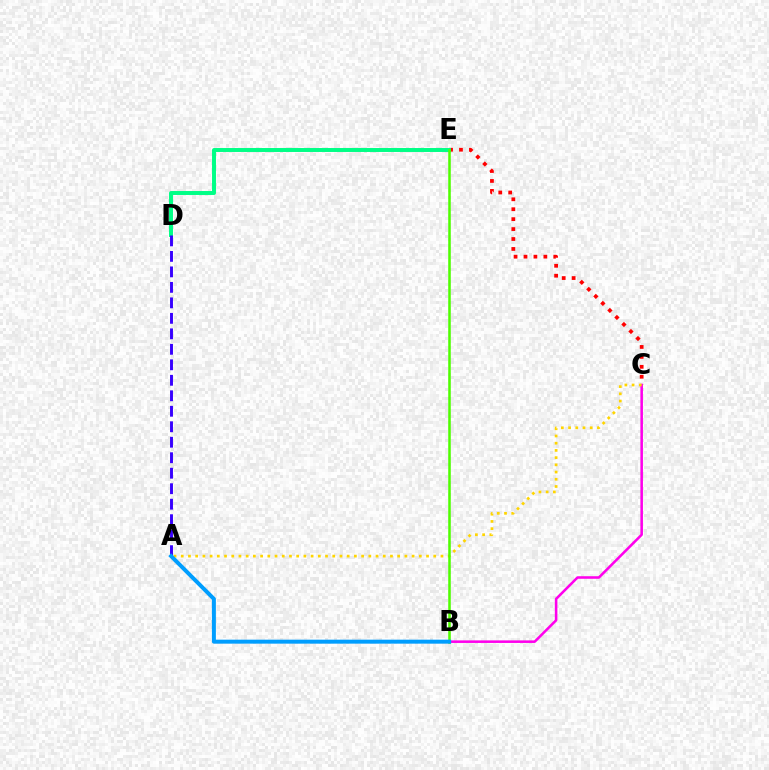{('C', 'E'): [{'color': '#ff0000', 'line_style': 'dotted', 'thickness': 2.7}], ('D', 'E'): [{'color': '#00ff86', 'line_style': 'solid', 'thickness': 2.85}], ('B', 'C'): [{'color': '#ff00ed', 'line_style': 'solid', 'thickness': 1.84}], ('A', 'C'): [{'color': '#ffd500', 'line_style': 'dotted', 'thickness': 1.96}], ('B', 'E'): [{'color': '#4fff00', 'line_style': 'solid', 'thickness': 1.83}], ('A', 'D'): [{'color': '#3700ff', 'line_style': 'dashed', 'thickness': 2.1}], ('A', 'B'): [{'color': '#009eff', 'line_style': 'solid', 'thickness': 2.87}]}